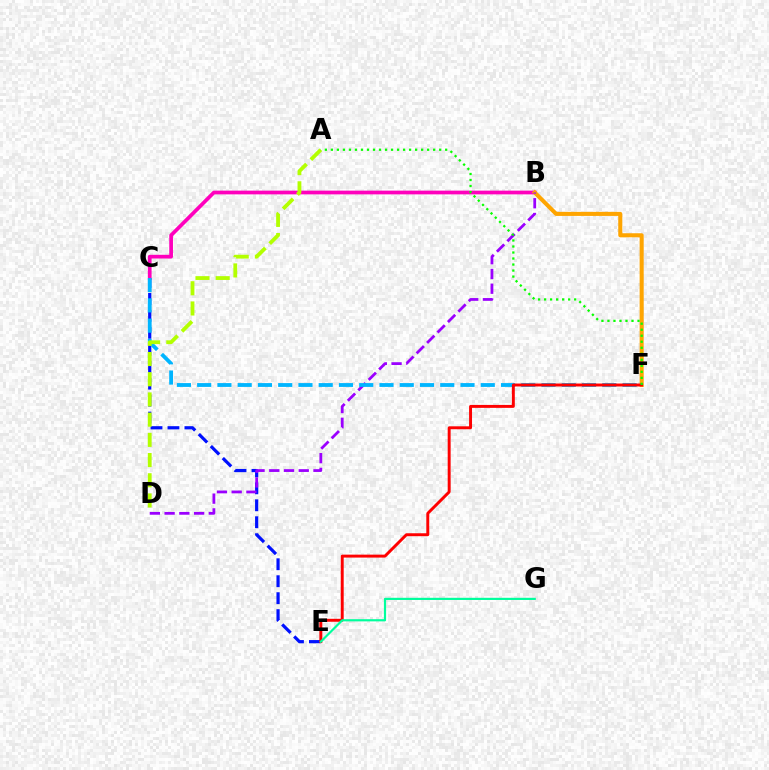{('C', 'E'): [{'color': '#0010ff', 'line_style': 'dashed', 'thickness': 2.3}], ('B', 'C'): [{'color': '#ff00bd', 'line_style': 'solid', 'thickness': 2.68}], ('B', 'F'): [{'color': '#ffa500', 'line_style': 'solid', 'thickness': 2.93}], ('B', 'D'): [{'color': '#9b00ff', 'line_style': 'dashed', 'thickness': 2.0}], ('C', 'F'): [{'color': '#00b5ff', 'line_style': 'dashed', 'thickness': 2.75}], ('A', 'D'): [{'color': '#b3ff00', 'line_style': 'dashed', 'thickness': 2.74}], ('E', 'F'): [{'color': '#ff0000', 'line_style': 'solid', 'thickness': 2.12}], ('A', 'F'): [{'color': '#08ff00', 'line_style': 'dotted', 'thickness': 1.63}], ('E', 'G'): [{'color': '#00ff9d', 'line_style': 'solid', 'thickness': 1.57}]}